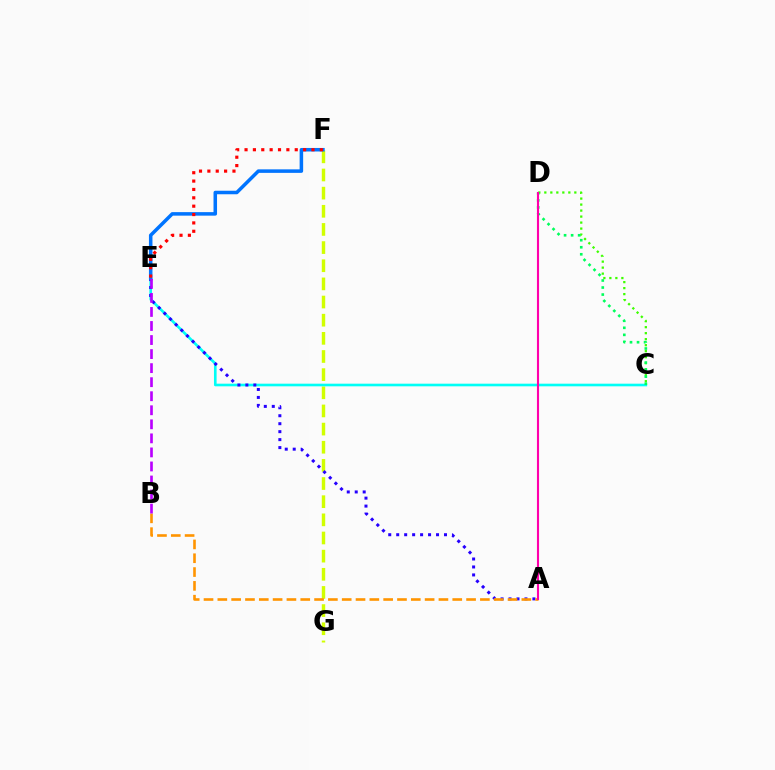{('C', 'D'): [{'color': '#3dff00', 'line_style': 'dotted', 'thickness': 1.63}, {'color': '#00ff5c', 'line_style': 'dotted', 'thickness': 1.91}], ('F', 'G'): [{'color': '#d1ff00', 'line_style': 'dashed', 'thickness': 2.47}], ('C', 'E'): [{'color': '#00fff6', 'line_style': 'solid', 'thickness': 1.89}], ('A', 'E'): [{'color': '#2500ff', 'line_style': 'dotted', 'thickness': 2.16}], ('E', 'F'): [{'color': '#0074ff', 'line_style': 'solid', 'thickness': 2.54}, {'color': '#ff0000', 'line_style': 'dotted', 'thickness': 2.27}], ('A', 'B'): [{'color': '#ff9400', 'line_style': 'dashed', 'thickness': 1.88}], ('B', 'E'): [{'color': '#b900ff', 'line_style': 'dashed', 'thickness': 1.91}], ('A', 'D'): [{'color': '#ff00ac', 'line_style': 'solid', 'thickness': 1.52}]}